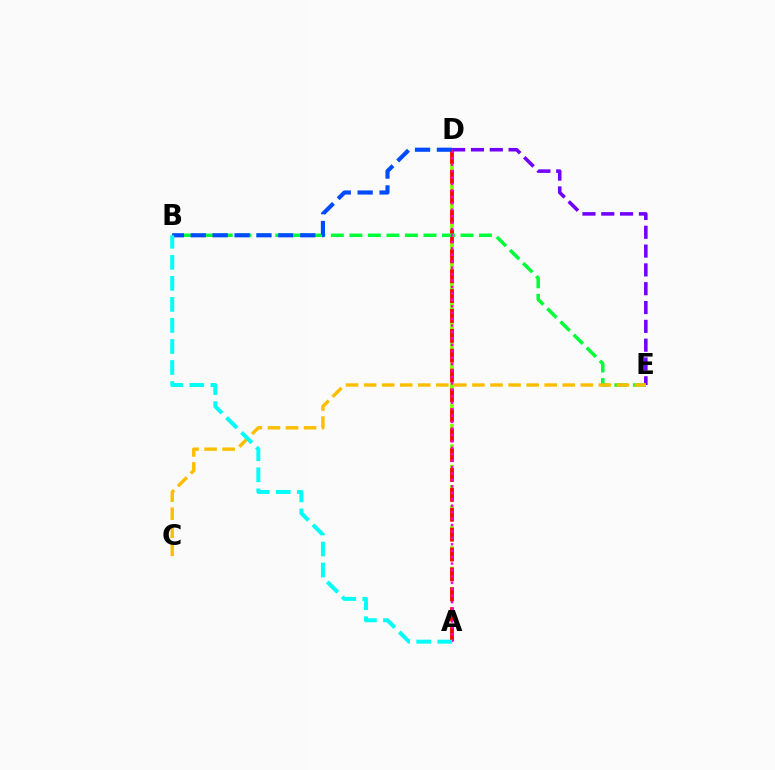{('A', 'D'): [{'color': '#84ff00', 'line_style': 'dashed', 'thickness': 2.77}, {'color': '#ff0000', 'line_style': 'dashed', 'thickness': 2.7}, {'color': '#ff00cf', 'line_style': 'dotted', 'thickness': 1.75}], ('D', 'E'): [{'color': '#7200ff', 'line_style': 'dashed', 'thickness': 2.56}], ('B', 'E'): [{'color': '#00ff39', 'line_style': 'dashed', 'thickness': 2.52}], ('B', 'D'): [{'color': '#004bff', 'line_style': 'dashed', 'thickness': 2.97}], ('C', 'E'): [{'color': '#ffbd00', 'line_style': 'dashed', 'thickness': 2.45}], ('A', 'B'): [{'color': '#00fff6', 'line_style': 'dashed', 'thickness': 2.86}]}